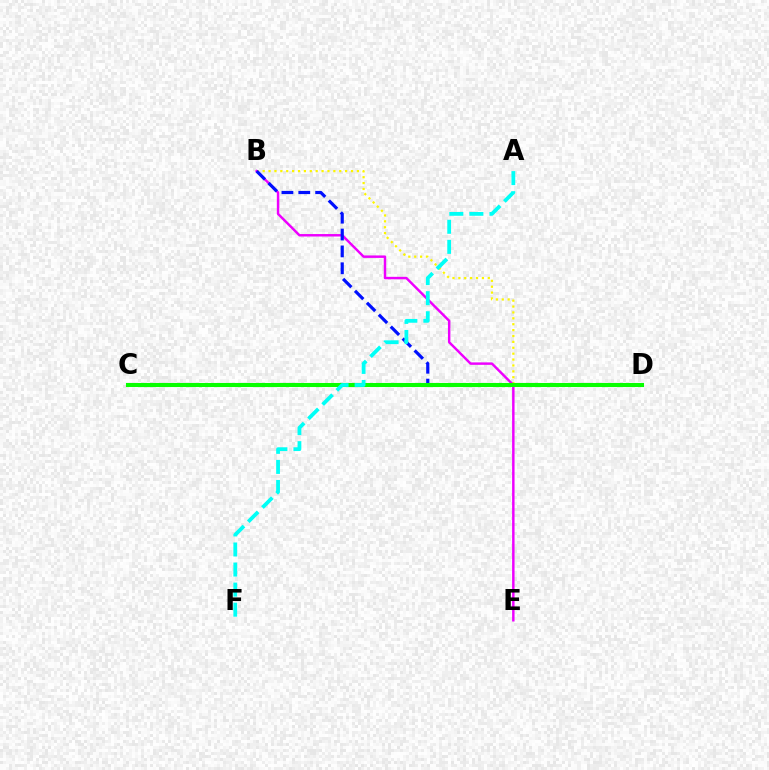{('C', 'D'): [{'color': '#ff0000', 'line_style': 'dotted', 'thickness': 2.77}, {'color': '#08ff00', 'line_style': 'solid', 'thickness': 2.93}], ('B', 'D'): [{'color': '#fcf500', 'line_style': 'dotted', 'thickness': 1.6}, {'color': '#0010ff', 'line_style': 'dashed', 'thickness': 2.29}], ('B', 'E'): [{'color': '#ee00ff', 'line_style': 'solid', 'thickness': 1.77}], ('A', 'F'): [{'color': '#00fff6', 'line_style': 'dashed', 'thickness': 2.73}]}